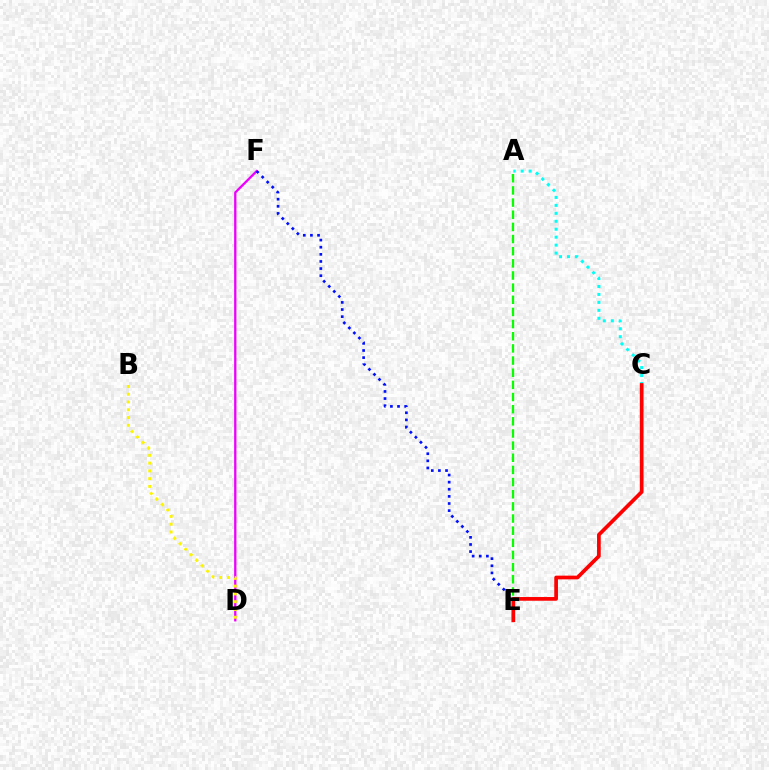{('A', 'C'): [{'color': '#00fff6', 'line_style': 'dotted', 'thickness': 2.16}], ('D', 'F'): [{'color': '#ee00ff', 'line_style': 'solid', 'thickness': 1.66}], ('A', 'E'): [{'color': '#08ff00', 'line_style': 'dashed', 'thickness': 1.65}], ('E', 'F'): [{'color': '#0010ff', 'line_style': 'dotted', 'thickness': 1.93}], ('C', 'E'): [{'color': '#ff0000', 'line_style': 'solid', 'thickness': 2.68}], ('B', 'D'): [{'color': '#fcf500', 'line_style': 'dotted', 'thickness': 2.11}]}